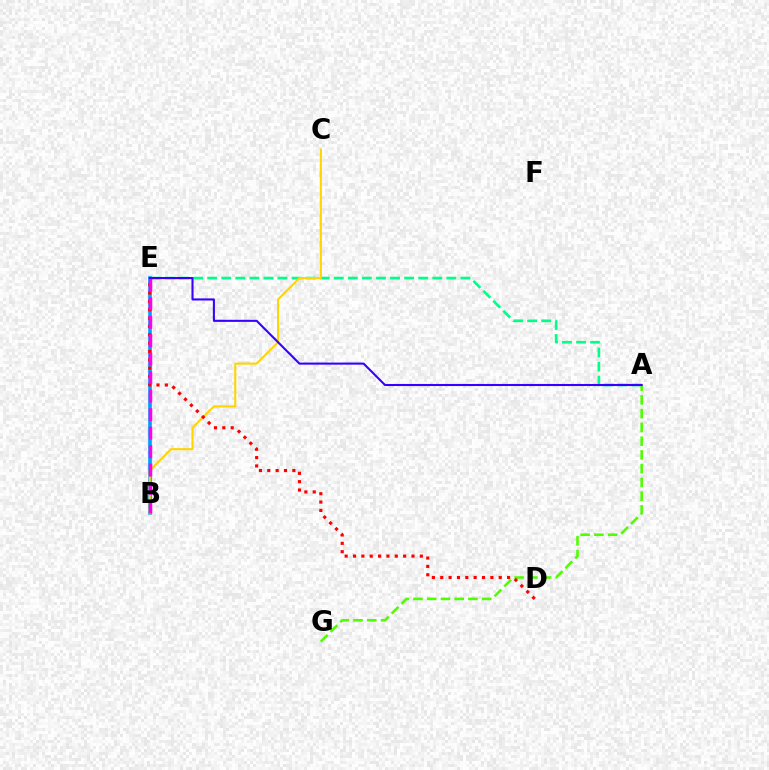{('A', 'E'): [{'color': '#00ff86', 'line_style': 'dashed', 'thickness': 1.91}, {'color': '#3700ff', 'line_style': 'solid', 'thickness': 1.5}], ('A', 'G'): [{'color': '#4fff00', 'line_style': 'dashed', 'thickness': 1.87}], ('B', 'E'): [{'color': '#009eff', 'line_style': 'solid', 'thickness': 2.61}, {'color': '#ff00ed', 'line_style': 'dashed', 'thickness': 2.51}], ('B', 'C'): [{'color': '#ffd500', 'line_style': 'solid', 'thickness': 1.51}], ('D', 'E'): [{'color': '#ff0000', 'line_style': 'dotted', 'thickness': 2.27}]}